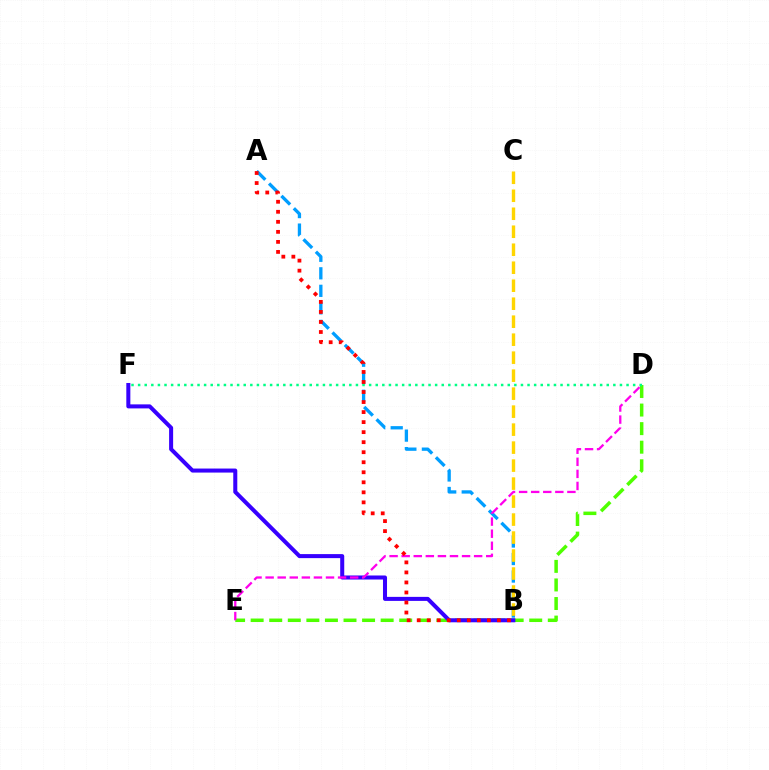{('A', 'B'): [{'color': '#009eff', 'line_style': 'dashed', 'thickness': 2.38}, {'color': '#ff0000', 'line_style': 'dotted', 'thickness': 2.73}], ('D', 'E'): [{'color': '#4fff00', 'line_style': 'dashed', 'thickness': 2.52}, {'color': '#ff00ed', 'line_style': 'dashed', 'thickness': 1.64}], ('B', 'F'): [{'color': '#3700ff', 'line_style': 'solid', 'thickness': 2.9}], ('B', 'C'): [{'color': '#ffd500', 'line_style': 'dashed', 'thickness': 2.44}], ('D', 'F'): [{'color': '#00ff86', 'line_style': 'dotted', 'thickness': 1.79}]}